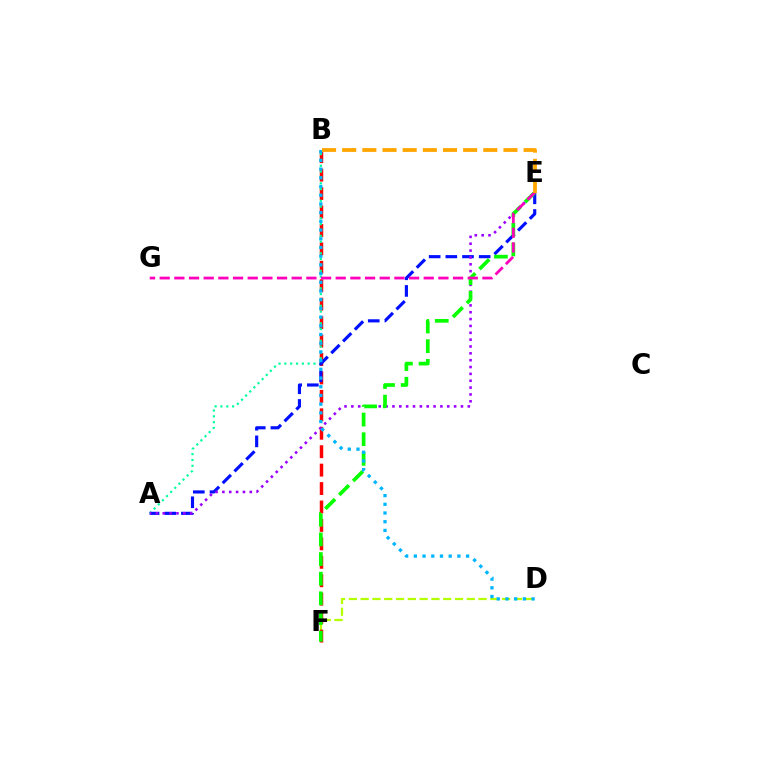{('D', 'F'): [{'color': '#b3ff00', 'line_style': 'dashed', 'thickness': 1.6}], ('B', 'F'): [{'color': '#ff0000', 'line_style': 'dashed', 'thickness': 2.5}], ('A', 'B'): [{'color': '#00ff9d', 'line_style': 'dotted', 'thickness': 1.58}], ('A', 'E'): [{'color': '#0010ff', 'line_style': 'dashed', 'thickness': 2.26}, {'color': '#9b00ff', 'line_style': 'dotted', 'thickness': 1.86}], ('E', 'F'): [{'color': '#08ff00', 'line_style': 'dashed', 'thickness': 2.67}], ('B', 'D'): [{'color': '#00b5ff', 'line_style': 'dotted', 'thickness': 2.36}], ('E', 'G'): [{'color': '#ff00bd', 'line_style': 'dashed', 'thickness': 1.99}], ('B', 'E'): [{'color': '#ffa500', 'line_style': 'dashed', 'thickness': 2.74}]}